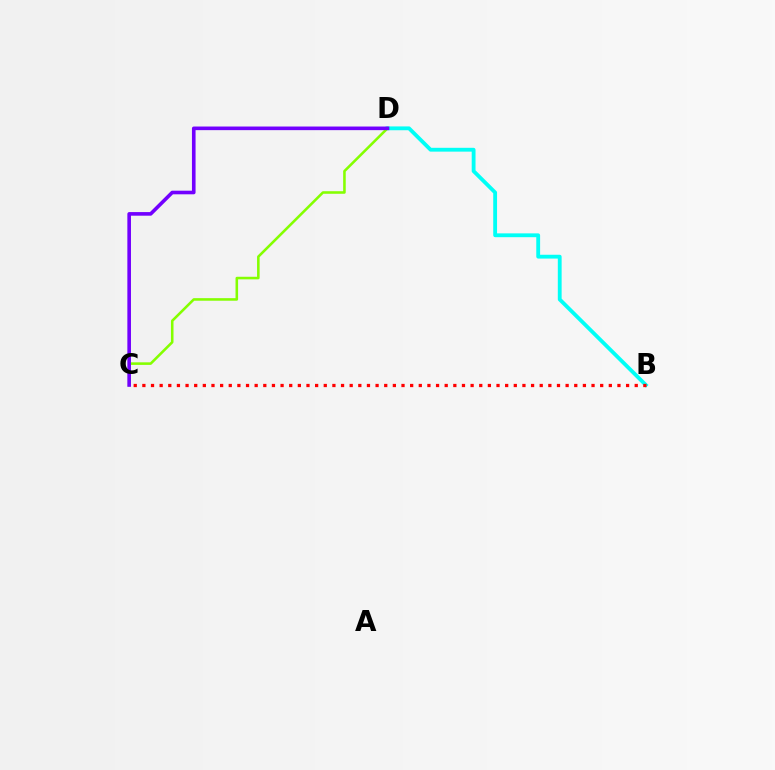{('B', 'D'): [{'color': '#00fff6', 'line_style': 'solid', 'thickness': 2.75}], ('C', 'D'): [{'color': '#84ff00', 'line_style': 'solid', 'thickness': 1.85}, {'color': '#7200ff', 'line_style': 'solid', 'thickness': 2.6}], ('B', 'C'): [{'color': '#ff0000', 'line_style': 'dotted', 'thickness': 2.35}]}